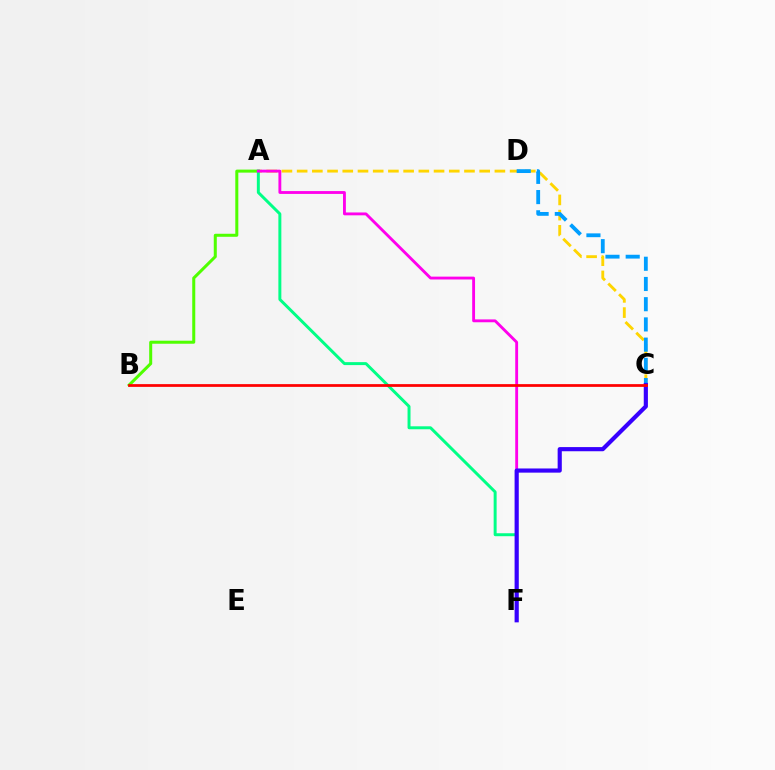{('A', 'B'): [{'color': '#4fff00', 'line_style': 'solid', 'thickness': 2.18}], ('A', 'C'): [{'color': '#ffd500', 'line_style': 'dashed', 'thickness': 2.07}], ('A', 'F'): [{'color': '#00ff86', 'line_style': 'solid', 'thickness': 2.13}, {'color': '#ff00ed', 'line_style': 'solid', 'thickness': 2.06}], ('C', 'D'): [{'color': '#009eff', 'line_style': 'dashed', 'thickness': 2.75}], ('C', 'F'): [{'color': '#3700ff', 'line_style': 'solid', 'thickness': 2.99}], ('B', 'C'): [{'color': '#ff0000', 'line_style': 'solid', 'thickness': 1.98}]}